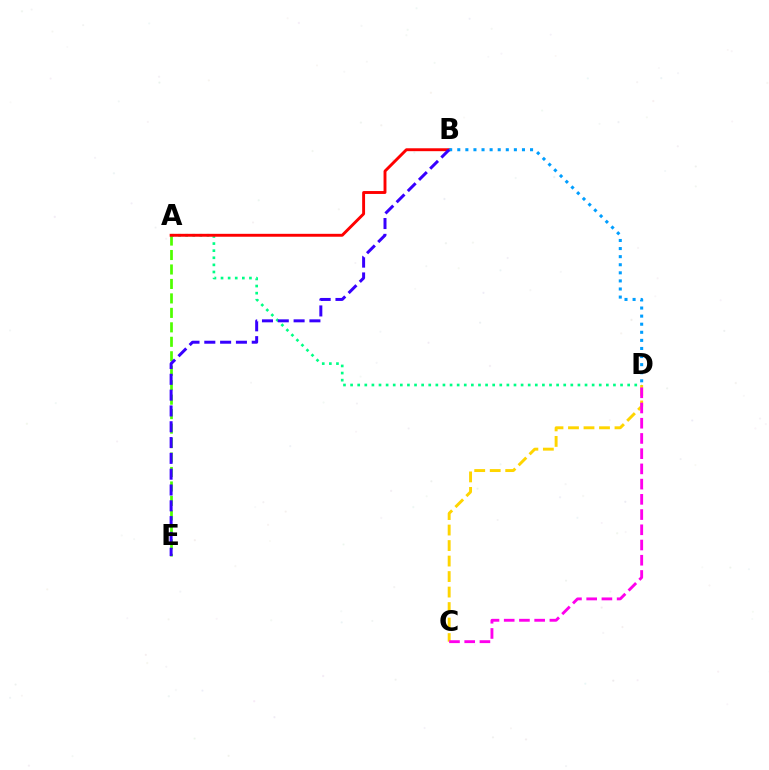{('C', 'D'): [{'color': '#ffd500', 'line_style': 'dashed', 'thickness': 2.11}, {'color': '#ff00ed', 'line_style': 'dashed', 'thickness': 2.07}], ('A', 'E'): [{'color': '#4fff00', 'line_style': 'dashed', 'thickness': 1.97}], ('A', 'D'): [{'color': '#00ff86', 'line_style': 'dotted', 'thickness': 1.93}], ('A', 'B'): [{'color': '#ff0000', 'line_style': 'solid', 'thickness': 2.09}], ('B', 'D'): [{'color': '#009eff', 'line_style': 'dotted', 'thickness': 2.2}], ('B', 'E'): [{'color': '#3700ff', 'line_style': 'dashed', 'thickness': 2.15}]}